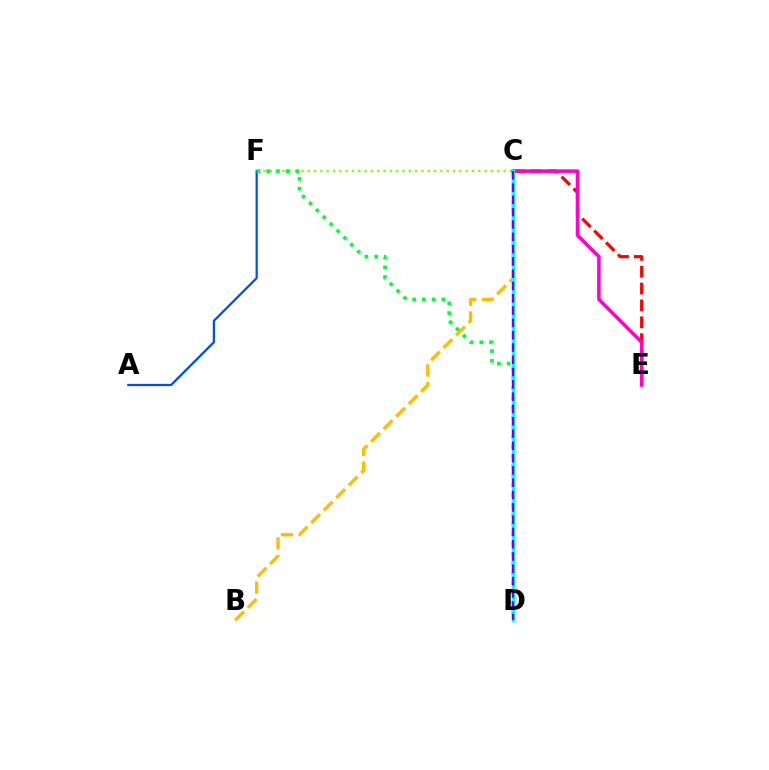{('B', 'C'): [{'color': '#ffbd00', 'line_style': 'dashed', 'thickness': 2.4}], ('A', 'F'): [{'color': '#004bff', 'line_style': 'solid', 'thickness': 1.62}], ('C', 'F'): [{'color': '#84ff00', 'line_style': 'dotted', 'thickness': 1.72}], ('C', 'E'): [{'color': '#ff0000', 'line_style': 'dashed', 'thickness': 2.29}, {'color': '#ff00cf', 'line_style': 'solid', 'thickness': 2.54}], ('D', 'F'): [{'color': '#00ff39', 'line_style': 'dotted', 'thickness': 2.65}], ('C', 'D'): [{'color': '#00fff6', 'line_style': 'solid', 'thickness': 2.41}, {'color': '#7200ff', 'line_style': 'dashed', 'thickness': 1.67}]}